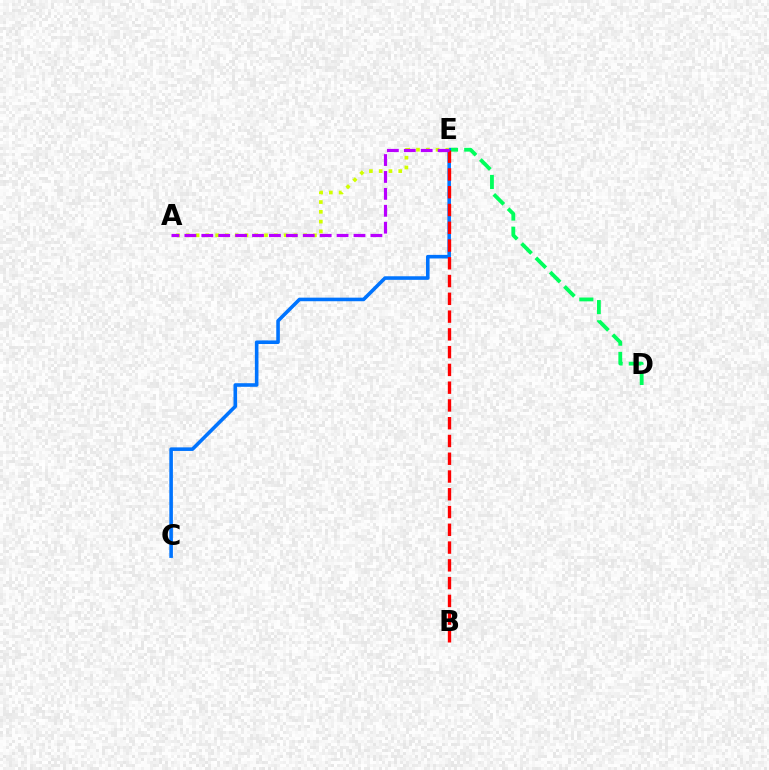{('D', 'E'): [{'color': '#00ff5c', 'line_style': 'dashed', 'thickness': 2.75}], ('C', 'E'): [{'color': '#0074ff', 'line_style': 'solid', 'thickness': 2.58}], ('A', 'E'): [{'color': '#d1ff00', 'line_style': 'dotted', 'thickness': 2.66}, {'color': '#b900ff', 'line_style': 'dashed', 'thickness': 2.3}], ('B', 'E'): [{'color': '#ff0000', 'line_style': 'dashed', 'thickness': 2.41}]}